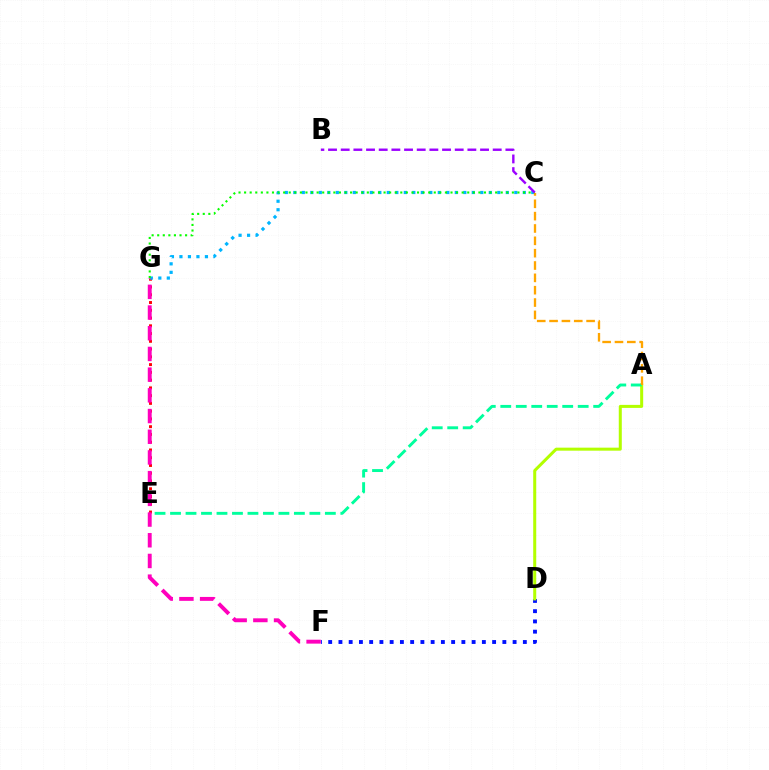{('E', 'G'): [{'color': '#ff0000', 'line_style': 'dotted', 'thickness': 2.11}], ('D', 'F'): [{'color': '#0010ff', 'line_style': 'dotted', 'thickness': 2.78}], ('C', 'G'): [{'color': '#00b5ff', 'line_style': 'dotted', 'thickness': 2.31}, {'color': '#08ff00', 'line_style': 'dotted', 'thickness': 1.52}], ('A', 'D'): [{'color': '#b3ff00', 'line_style': 'solid', 'thickness': 2.18}], ('A', 'E'): [{'color': '#00ff9d', 'line_style': 'dashed', 'thickness': 2.1}], ('A', 'C'): [{'color': '#ffa500', 'line_style': 'dashed', 'thickness': 1.68}], ('F', 'G'): [{'color': '#ff00bd', 'line_style': 'dashed', 'thickness': 2.81}], ('B', 'C'): [{'color': '#9b00ff', 'line_style': 'dashed', 'thickness': 1.72}]}